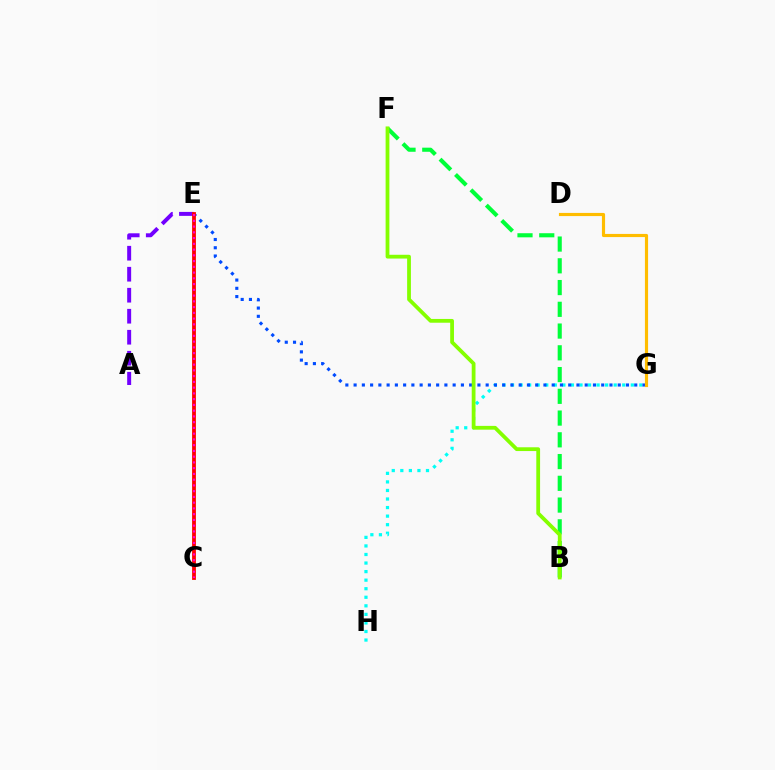{('A', 'E'): [{'color': '#7200ff', 'line_style': 'dashed', 'thickness': 2.85}], ('G', 'H'): [{'color': '#00fff6', 'line_style': 'dotted', 'thickness': 2.32}], ('B', 'F'): [{'color': '#00ff39', 'line_style': 'dashed', 'thickness': 2.95}, {'color': '#84ff00', 'line_style': 'solid', 'thickness': 2.72}], ('E', 'G'): [{'color': '#004bff', 'line_style': 'dotted', 'thickness': 2.24}], ('C', 'E'): [{'color': '#ff0000', 'line_style': 'solid', 'thickness': 2.74}, {'color': '#ff00cf', 'line_style': 'dotted', 'thickness': 1.56}], ('D', 'G'): [{'color': '#ffbd00', 'line_style': 'solid', 'thickness': 2.27}]}